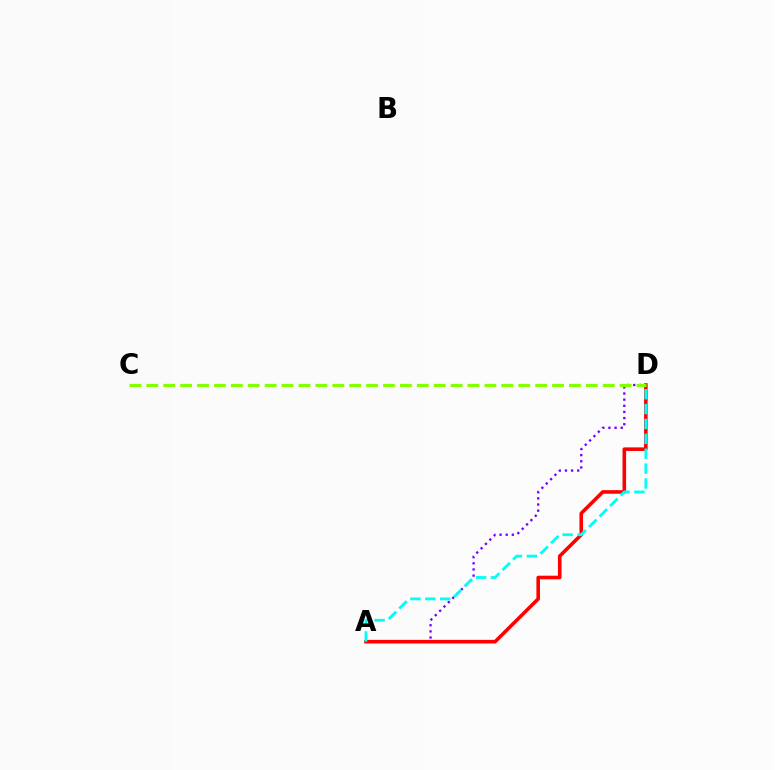{('A', 'D'): [{'color': '#7200ff', 'line_style': 'dotted', 'thickness': 1.67}, {'color': '#ff0000', 'line_style': 'solid', 'thickness': 2.58}, {'color': '#00fff6', 'line_style': 'dashed', 'thickness': 2.02}], ('C', 'D'): [{'color': '#84ff00', 'line_style': 'dashed', 'thickness': 2.3}]}